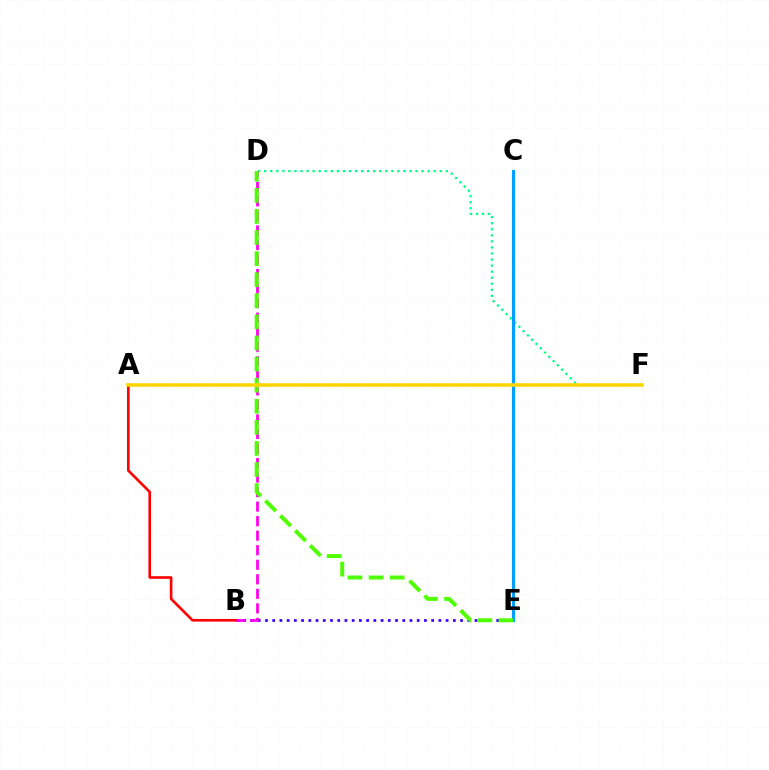{('D', 'F'): [{'color': '#00ff86', 'line_style': 'dotted', 'thickness': 1.64}], ('B', 'E'): [{'color': '#3700ff', 'line_style': 'dotted', 'thickness': 1.96}], ('C', 'E'): [{'color': '#009eff', 'line_style': 'solid', 'thickness': 2.26}], ('B', 'D'): [{'color': '#ff00ed', 'line_style': 'dashed', 'thickness': 1.97}], ('D', 'E'): [{'color': '#4fff00', 'line_style': 'dashed', 'thickness': 2.87}], ('A', 'B'): [{'color': '#ff0000', 'line_style': 'solid', 'thickness': 1.89}], ('A', 'F'): [{'color': '#ffd500', 'line_style': 'solid', 'thickness': 2.56}]}